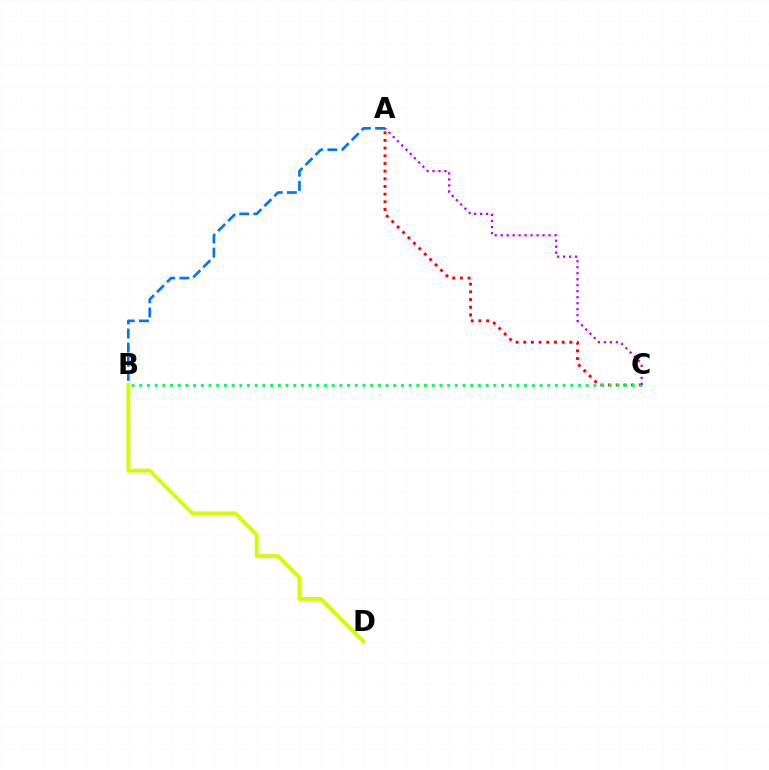{('A', 'C'): [{'color': '#ff0000', 'line_style': 'dotted', 'thickness': 2.08}, {'color': '#b900ff', 'line_style': 'dotted', 'thickness': 1.63}], ('A', 'B'): [{'color': '#0074ff', 'line_style': 'dashed', 'thickness': 1.92}], ('B', 'C'): [{'color': '#00ff5c', 'line_style': 'dotted', 'thickness': 2.09}], ('B', 'D'): [{'color': '#d1ff00', 'line_style': 'solid', 'thickness': 2.77}]}